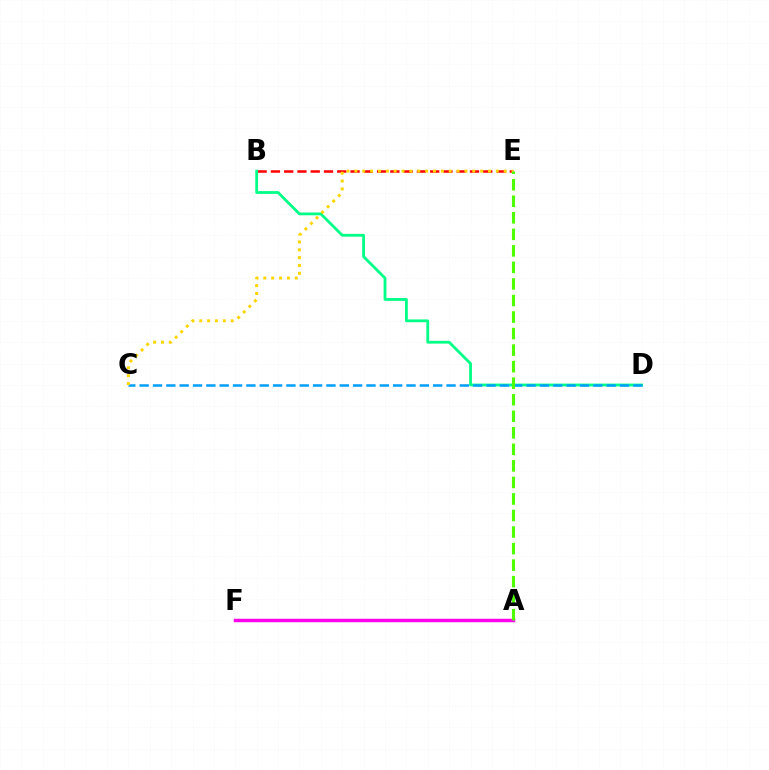{('B', 'E'): [{'color': '#ff0000', 'line_style': 'dashed', 'thickness': 1.8}], ('B', 'D'): [{'color': '#00ff86', 'line_style': 'solid', 'thickness': 2.02}], ('C', 'D'): [{'color': '#009eff', 'line_style': 'dashed', 'thickness': 1.81}], ('A', 'F'): [{'color': '#3700ff', 'line_style': 'solid', 'thickness': 1.89}, {'color': '#ff00ed', 'line_style': 'solid', 'thickness': 2.51}], ('C', 'E'): [{'color': '#ffd500', 'line_style': 'dotted', 'thickness': 2.14}], ('A', 'E'): [{'color': '#4fff00', 'line_style': 'dashed', 'thickness': 2.25}]}